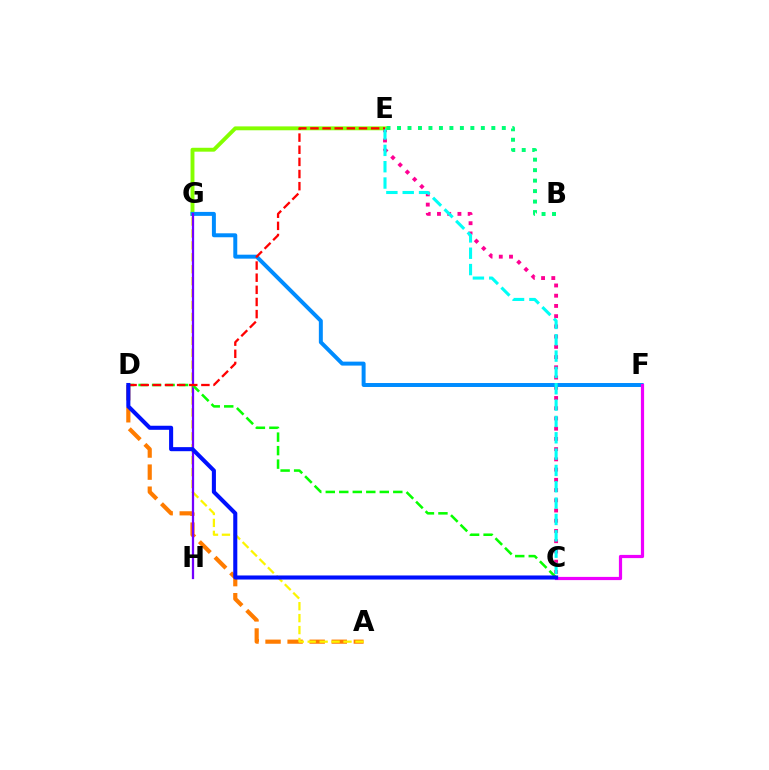{('A', 'D'): [{'color': '#ff7c00', 'line_style': 'dashed', 'thickness': 3.0}], ('C', 'E'): [{'color': '#ff0094', 'line_style': 'dotted', 'thickness': 2.78}, {'color': '#00fff6', 'line_style': 'dashed', 'thickness': 2.22}], ('E', 'G'): [{'color': '#84ff00', 'line_style': 'solid', 'thickness': 2.8}], ('A', 'G'): [{'color': '#fcf500', 'line_style': 'dashed', 'thickness': 1.62}], ('F', 'G'): [{'color': '#008cff', 'line_style': 'solid', 'thickness': 2.85}], ('C', 'F'): [{'color': '#ee00ff', 'line_style': 'solid', 'thickness': 2.3}], ('G', 'H'): [{'color': '#7200ff', 'line_style': 'solid', 'thickness': 1.63}], ('C', 'D'): [{'color': '#08ff00', 'line_style': 'dashed', 'thickness': 1.83}, {'color': '#0010ff', 'line_style': 'solid', 'thickness': 2.93}], ('D', 'E'): [{'color': '#ff0000', 'line_style': 'dashed', 'thickness': 1.65}], ('B', 'E'): [{'color': '#00ff74', 'line_style': 'dotted', 'thickness': 2.85}]}